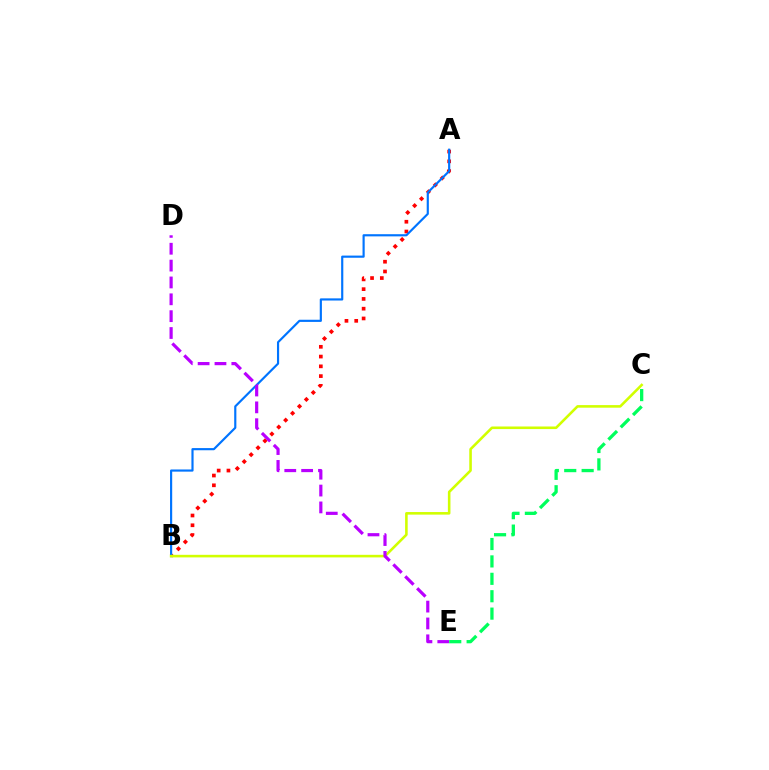{('A', 'B'): [{'color': '#ff0000', 'line_style': 'dotted', 'thickness': 2.65}, {'color': '#0074ff', 'line_style': 'solid', 'thickness': 1.56}], ('B', 'C'): [{'color': '#d1ff00', 'line_style': 'solid', 'thickness': 1.86}], ('D', 'E'): [{'color': '#b900ff', 'line_style': 'dashed', 'thickness': 2.29}], ('C', 'E'): [{'color': '#00ff5c', 'line_style': 'dashed', 'thickness': 2.36}]}